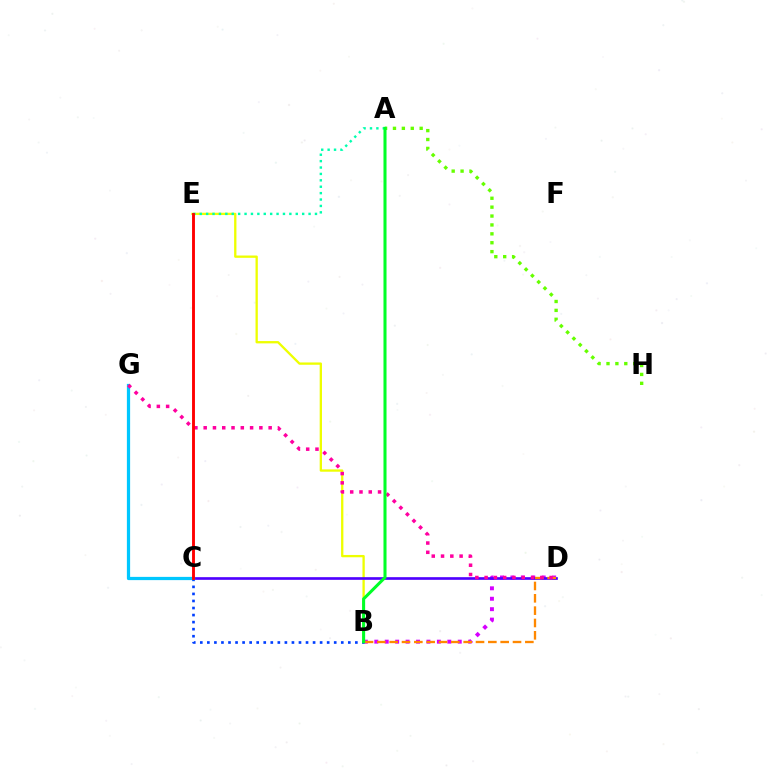{('B', 'D'): [{'color': '#d600ff', 'line_style': 'dotted', 'thickness': 2.83}, {'color': '#ff8800', 'line_style': 'dashed', 'thickness': 1.68}], ('B', 'E'): [{'color': '#eeff00', 'line_style': 'solid', 'thickness': 1.66}], ('C', 'D'): [{'color': '#4f00ff', 'line_style': 'solid', 'thickness': 1.92}], ('B', 'C'): [{'color': '#003fff', 'line_style': 'dotted', 'thickness': 1.91}], ('A', 'E'): [{'color': '#00ffaf', 'line_style': 'dotted', 'thickness': 1.74}], ('C', 'G'): [{'color': '#00c7ff', 'line_style': 'solid', 'thickness': 2.33}], ('A', 'H'): [{'color': '#66ff00', 'line_style': 'dotted', 'thickness': 2.42}], ('D', 'G'): [{'color': '#ff00a0', 'line_style': 'dotted', 'thickness': 2.52}], ('C', 'E'): [{'color': '#ff0000', 'line_style': 'solid', 'thickness': 2.07}], ('A', 'B'): [{'color': '#00ff27', 'line_style': 'solid', 'thickness': 2.2}]}